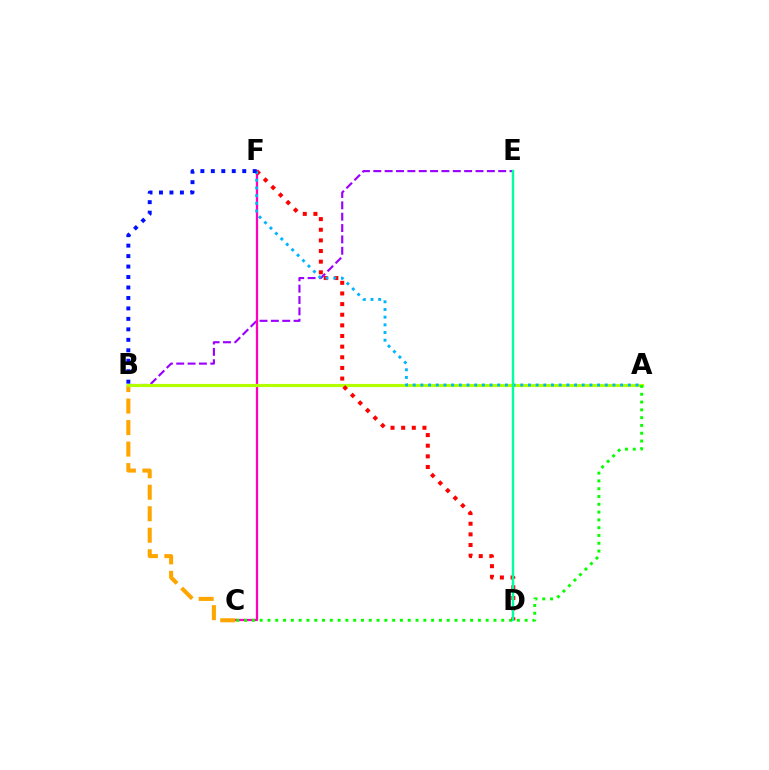{('B', 'E'): [{'color': '#9b00ff', 'line_style': 'dashed', 'thickness': 1.54}], ('C', 'F'): [{'color': '#ff00bd', 'line_style': 'solid', 'thickness': 1.63}], ('B', 'C'): [{'color': '#ffa500', 'line_style': 'dashed', 'thickness': 2.92}], ('A', 'B'): [{'color': '#b3ff00', 'line_style': 'solid', 'thickness': 2.28}], ('A', 'C'): [{'color': '#08ff00', 'line_style': 'dotted', 'thickness': 2.12}], ('D', 'F'): [{'color': '#ff0000', 'line_style': 'dotted', 'thickness': 2.89}], ('A', 'F'): [{'color': '#00b5ff', 'line_style': 'dotted', 'thickness': 2.09}], ('D', 'E'): [{'color': '#00ff9d', 'line_style': 'solid', 'thickness': 1.74}], ('B', 'F'): [{'color': '#0010ff', 'line_style': 'dotted', 'thickness': 2.84}]}